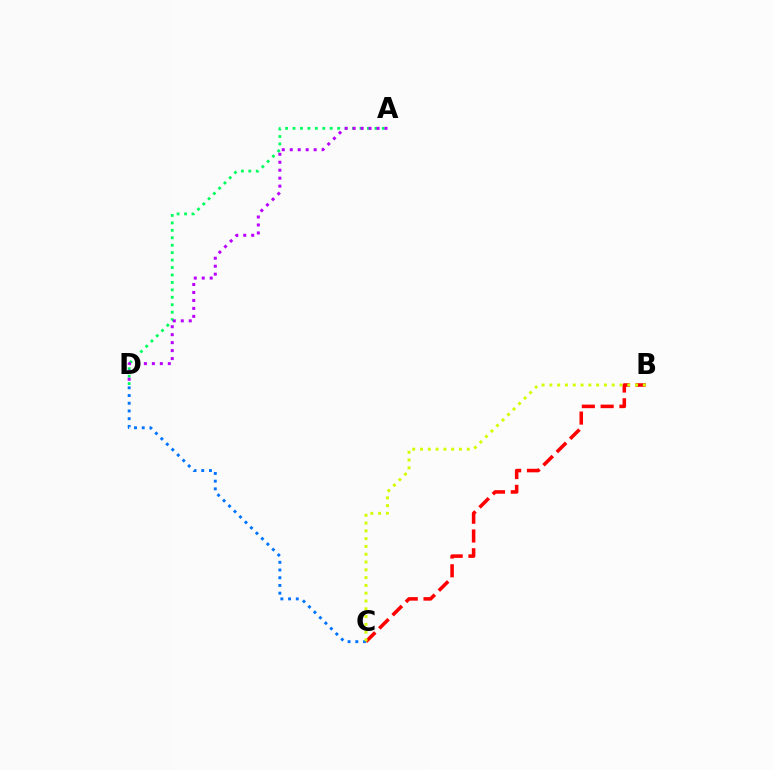{('A', 'D'): [{'color': '#00ff5c', 'line_style': 'dotted', 'thickness': 2.02}, {'color': '#b900ff', 'line_style': 'dotted', 'thickness': 2.16}], ('B', 'C'): [{'color': '#ff0000', 'line_style': 'dashed', 'thickness': 2.55}, {'color': '#d1ff00', 'line_style': 'dotted', 'thickness': 2.12}], ('C', 'D'): [{'color': '#0074ff', 'line_style': 'dotted', 'thickness': 2.1}]}